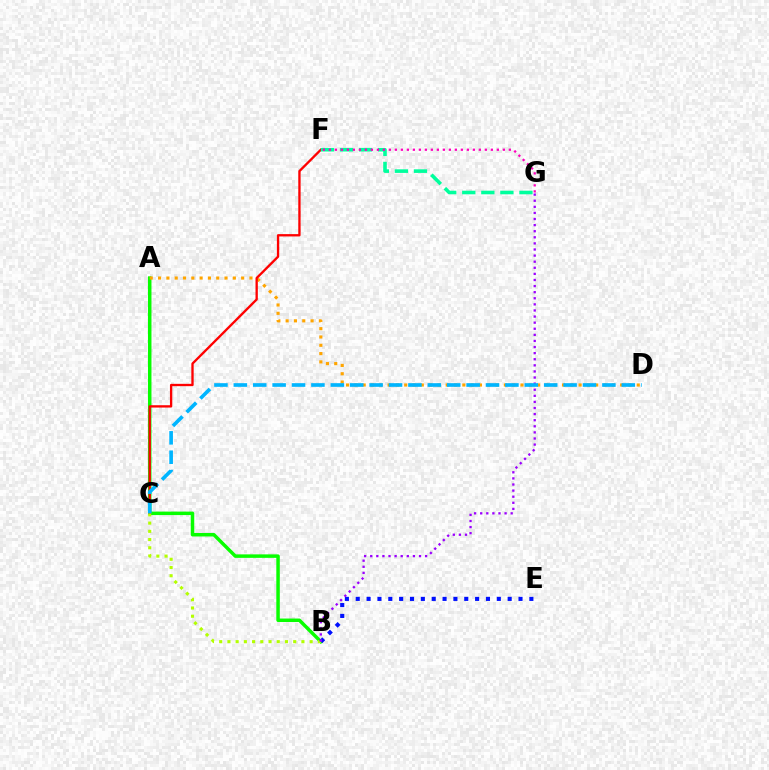{('A', 'B'): [{'color': '#08ff00', 'line_style': 'solid', 'thickness': 2.51}], ('A', 'D'): [{'color': '#ffa500', 'line_style': 'dotted', 'thickness': 2.26}], ('C', 'F'): [{'color': '#ff0000', 'line_style': 'solid', 'thickness': 1.68}], ('F', 'G'): [{'color': '#00ff9d', 'line_style': 'dashed', 'thickness': 2.59}, {'color': '#ff00bd', 'line_style': 'dotted', 'thickness': 1.63}], ('B', 'C'): [{'color': '#b3ff00', 'line_style': 'dotted', 'thickness': 2.23}], ('B', 'E'): [{'color': '#0010ff', 'line_style': 'dotted', 'thickness': 2.95}], ('B', 'G'): [{'color': '#9b00ff', 'line_style': 'dotted', 'thickness': 1.66}], ('C', 'D'): [{'color': '#00b5ff', 'line_style': 'dashed', 'thickness': 2.64}]}